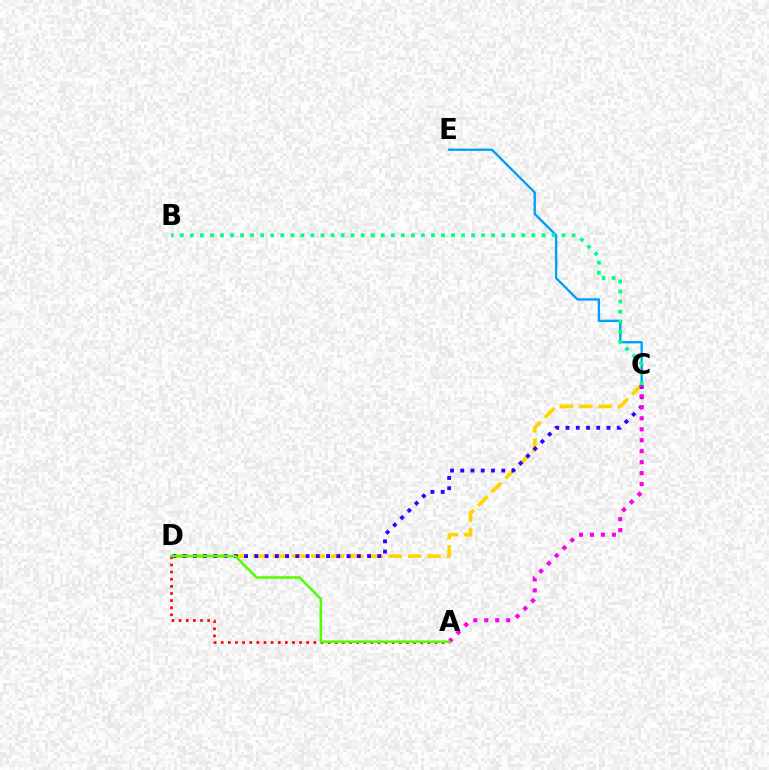{('C', 'D'): [{'color': '#ffd500', 'line_style': 'dashed', 'thickness': 2.63}, {'color': '#3700ff', 'line_style': 'dotted', 'thickness': 2.78}], ('C', 'E'): [{'color': '#009eff', 'line_style': 'solid', 'thickness': 1.69}], ('A', 'C'): [{'color': '#ff00ed', 'line_style': 'dotted', 'thickness': 2.98}], ('B', 'C'): [{'color': '#00ff86', 'line_style': 'dotted', 'thickness': 2.73}], ('A', 'D'): [{'color': '#ff0000', 'line_style': 'dotted', 'thickness': 1.94}, {'color': '#4fff00', 'line_style': 'solid', 'thickness': 1.8}]}